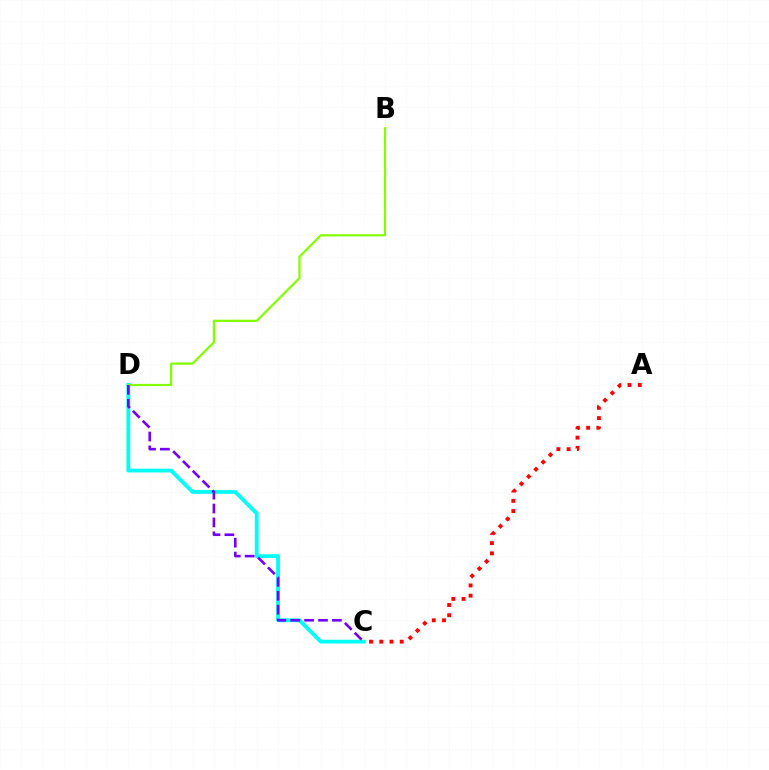{('C', 'D'): [{'color': '#00fff6', 'line_style': 'solid', 'thickness': 2.74}, {'color': '#7200ff', 'line_style': 'dashed', 'thickness': 1.89}], ('B', 'D'): [{'color': '#84ff00', 'line_style': 'solid', 'thickness': 1.6}], ('A', 'C'): [{'color': '#ff0000', 'line_style': 'dotted', 'thickness': 2.78}]}